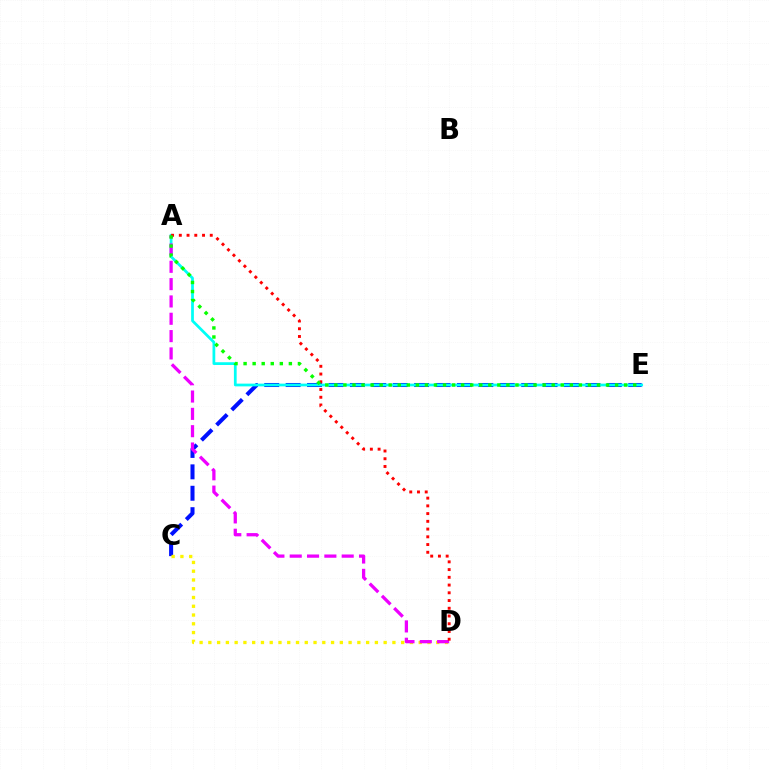{('C', 'E'): [{'color': '#0010ff', 'line_style': 'dashed', 'thickness': 2.91}], ('C', 'D'): [{'color': '#fcf500', 'line_style': 'dotted', 'thickness': 2.38}], ('A', 'E'): [{'color': '#00fff6', 'line_style': 'solid', 'thickness': 1.98}, {'color': '#08ff00', 'line_style': 'dotted', 'thickness': 2.46}], ('A', 'D'): [{'color': '#ee00ff', 'line_style': 'dashed', 'thickness': 2.35}, {'color': '#ff0000', 'line_style': 'dotted', 'thickness': 2.1}]}